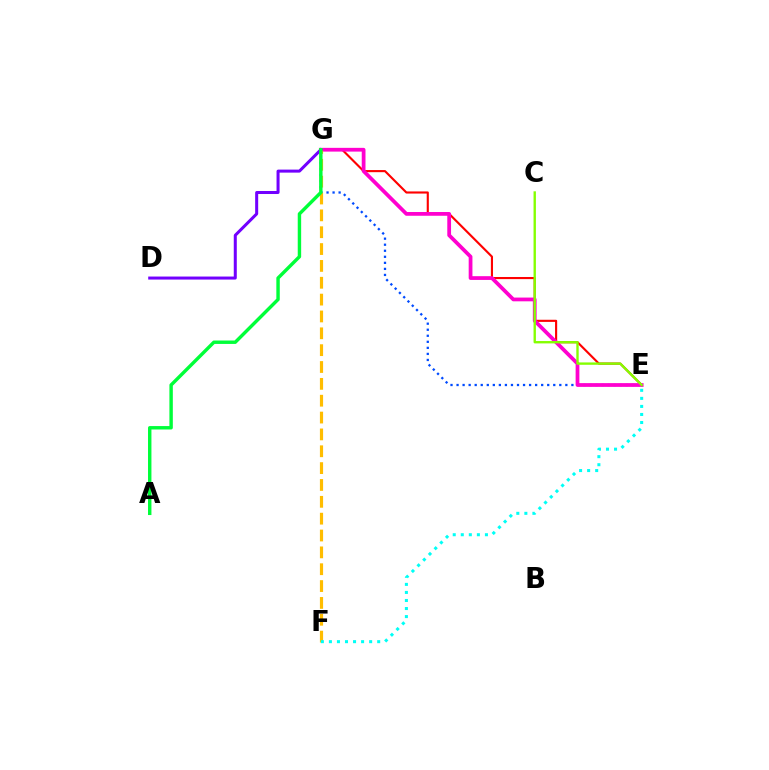{('E', 'G'): [{'color': '#004bff', 'line_style': 'dotted', 'thickness': 1.64}, {'color': '#ff0000', 'line_style': 'solid', 'thickness': 1.53}, {'color': '#ff00cf', 'line_style': 'solid', 'thickness': 2.7}], ('F', 'G'): [{'color': '#ffbd00', 'line_style': 'dashed', 'thickness': 2.29}], ('E', 'F'): [{'color': '#00fff6', 'line_style': 'dotted', 'thickness': 2.19}], ('C', 'E'): [{'color': '#84ff00', 'line_style': 'solid', 'thickness': 1.7}], ('D', 'G'): [{'color': '#7200ff', 'line_style': 'solid', 'thickness': 2.18}], ('A', 'G'): [{'color': '#00ff39', 'line_style': 'solid', 'thickness': 2.46}]}